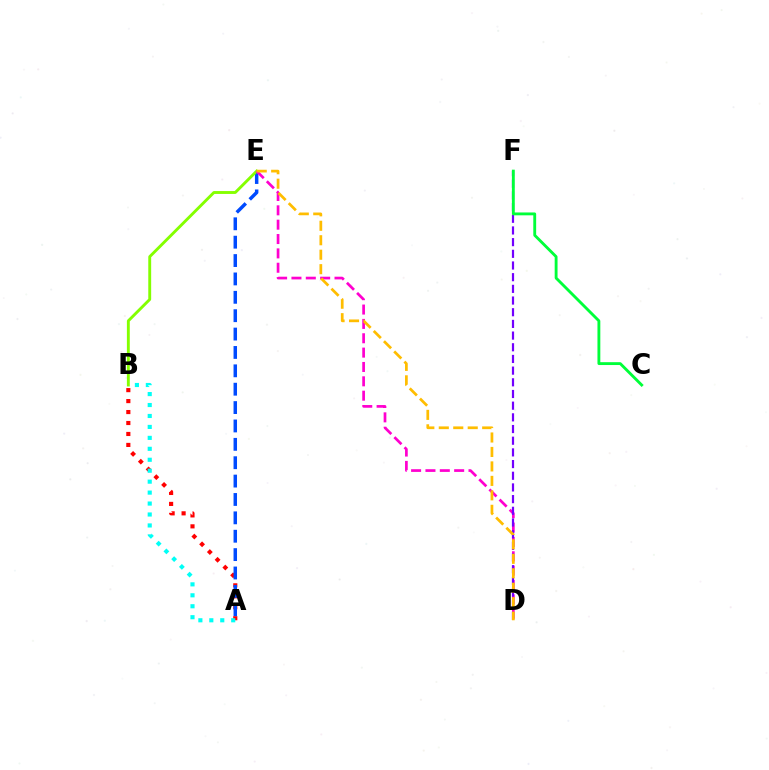{('A', 'B'): [{'color': '#ff0000', 'line_style': 'dotted', 'thickness': 2.98}, {'color': '#00fff6', 'line_style': 'dotted', 'thickness': 2.97}], ('A', 'E'): [{'color': '#004bff', 'line_style': 'dashed', 'thickness': 2.5}], ('B', 'E'): [{'color': '#84ff00', 'line_style': 'solid', 'thickness': 2.08}], ('D', 'E'): [{'color': '#ff00cf', 'line_style': 'dashed', 'thickness': 1.95}, {'color': '#ffbd00', 'line_style': 'dashed', 'thickness': 1.97}], ('D', 'F'): [{'color': '#7200ff', 'line_style': 'dashed', 'thickness': 1.59}], ('C', 'F'): [{'color': '#00ff39', 'line_style': 'solid', 'thickness': 2.06}]}